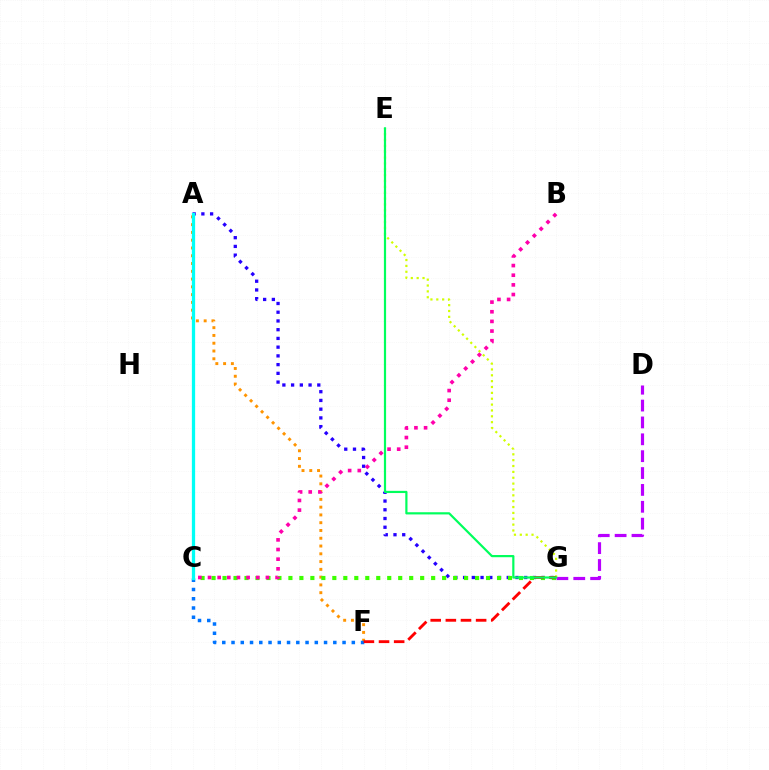{('D', 'G'): [{'color': '#b900ff', 'line_style': 'dashed', 'thickness': 2.29}], ('A', 'G'): [{'color': '#2500ff', 'line_style': 'dotted', 'thickness': 2.37}], ('A', 'F'): [{'color': '#ff9400', 'line_style': 'dotted', 'thickness': 2.11}], ('C', 'F'): [{'color': '#0074ff', 'line_style': 'dotted', 'thickness': 2.51}], ('C', 'G'): [{'color': '#3dff00', 'line_style': 'dotted', 'thickness': 2.98}], ('B', 'C'): [{'color': '#ff00ac', 'line_style': 'dotted', 'thickness': 2.62}], ('A', 'C'): [{'color': '#00fff6', 'line_style': 'solid', 'thickness': 2.35}], ('E', 'G'): [{'color': '#d1ff00', 'line_style': 'dotted', 'thickness': 1.59}, {'color': '#00ff5c', 'line_style': 'solid', 'thickness': 1.58}], ('F', 'G'): [{'color': '#ff0000', 'line_style': 'dashed', 'thickness': 2.06}]}